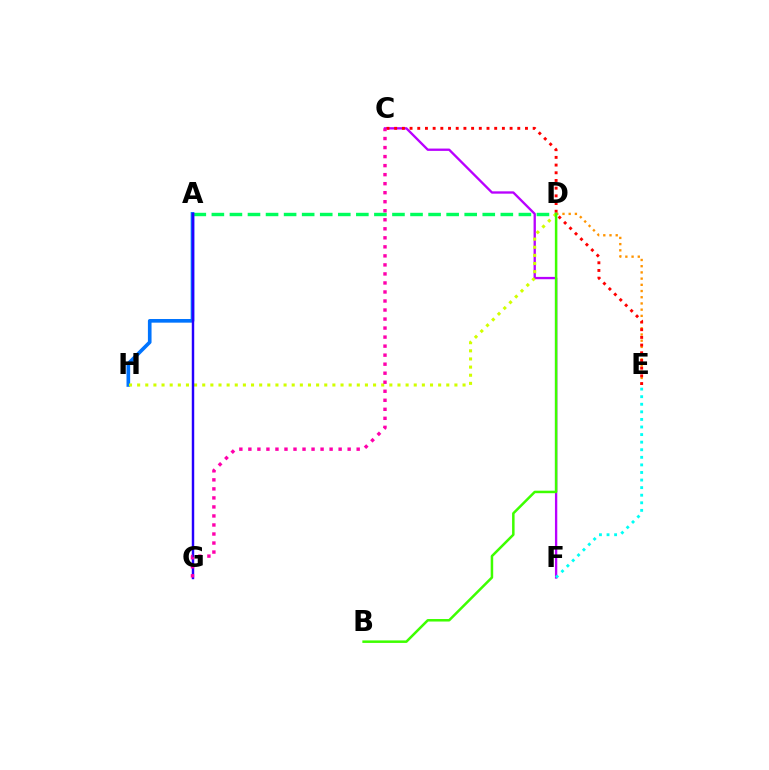{('C', 'F'): [{'color': '#b900ff', 'line_style': 'solid', 'thickness': 1.68}], ('E', 'F'): [{'color': '#00fff6', 'line_style': 'dotted', 'thickness': 2.06}], ('A', 'D'): [{'color': '#00ff5c', 'line_style': 'dashed', 'thickness': 2.45}], ('D', 'E'): [{'color': '#ff9400', 'line_style': 'dotted', 'thickness': 1.69}], ('A', 'H'): [{'color': '#0074ff', 'line_style': 'solid', 'thickness': 2.62}], ('D', 'H'): [{'color': '#d1ff00', 'line_style': 'dotted', 'thickness': 2.21}], ('C', 'E'): [{'color': '#ff0000', 'line_style': 'dotted', 'thickness': 2.09}], ('A', 'G'): [{'color': '#2500ff', 'line_style': 'solid', 'thickness': 1.76}], ('C', 'G'): [{'color': '#ff00ac', 'line_style': 'dotted', 'thickness': 2.45}], ('B', 'D'): [{'color': '#3dff00', 'line_style': 'solid', 'thickness': 1.81}]}